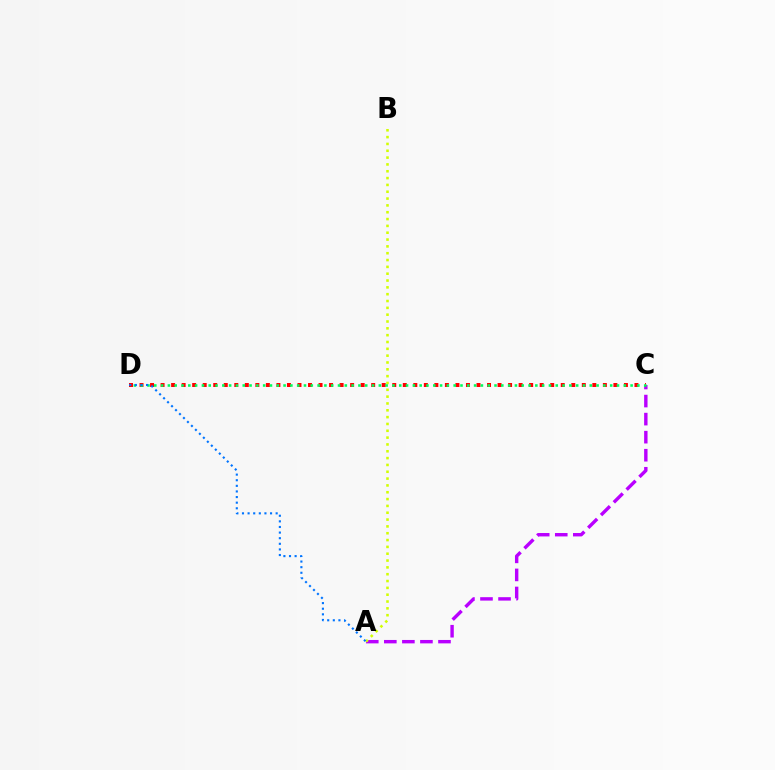{('A', 'C'): [{'color': '#b900ff', 'line_style': 'dashed', 'thickness': 2.45}], ('A', 'B'): [{'color': '#d1ff00', 'line_style': 'dotted', 'thickness': 1.86}], ('C', 'D'): [{'color': '#ff0000', 'line_style': 'dotted', 'thickness': 2.86}, {'color': '#00ff5c', 'line_style': 'dotted', 'thickness': 1.85}], ('A', 'D'): [{'color': '#0074ff', 'line_style': 'dotted', 'thickness': 1.52}]}